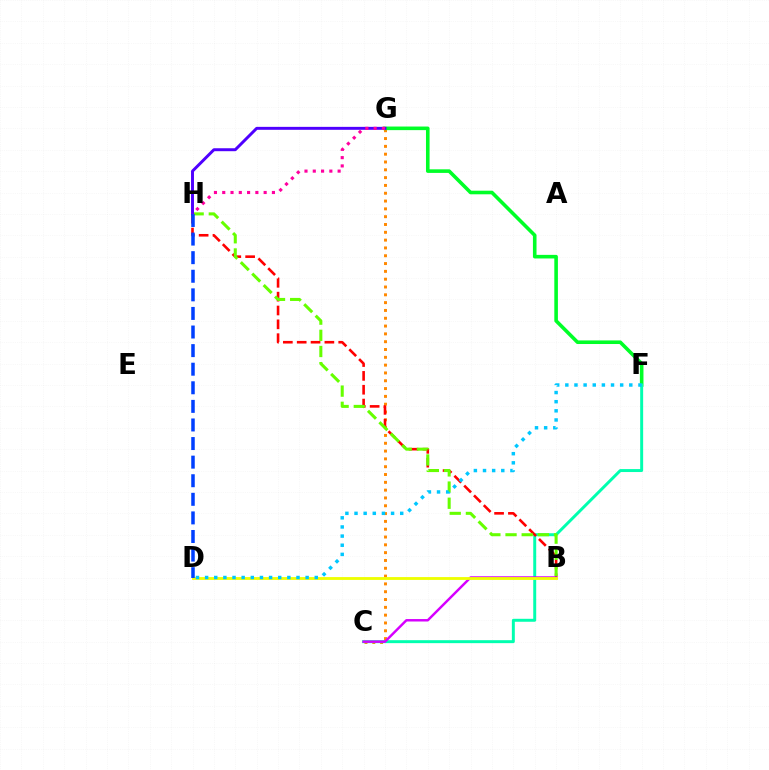{('C', 'G'): [{'color': '#ff8800', 'line_style': 'dotted', 'thickness': 2.12}], ('F', 'G'): [{'color': '#00ff27', 'line_style': 'solid', 'thickness': 2.59}], ('C', 'F'): [{'color': '#00ffaf', 'line_style': 'solid', 'thickness': 2.13}], ('B', 'H'): [{'color': '#ff0000', 'line_style': 'dashed', 'thickness': 1.88}, {'color': '#66ff00', 'line_style': 'dashed', 'thickness': 2.2}], ('B', 'C'): [{'color': '#d600ff', 'line_style': 'solid', 'thickness': 1.76}], ('G', 'H'): [{'color': '#4f00ff', 'line_style': 'solid', 'thickness': 2.12}, {'color': '#ff00a0', 'line_style': 'dotted', 'thickness': 2.25}], ('B', 'D'): [{'color': '#eeff00', 'line_style': 'solid', 'thickness': 2.04}], ('D', 'F'): [{'color': '#00c7ff', 'line_style': 'dotted', 'thickness': 2.48}], ('D', 'H'): [{'color': '#003fff', 'line_style': 'dashed', 'thickness': 2.53}]}